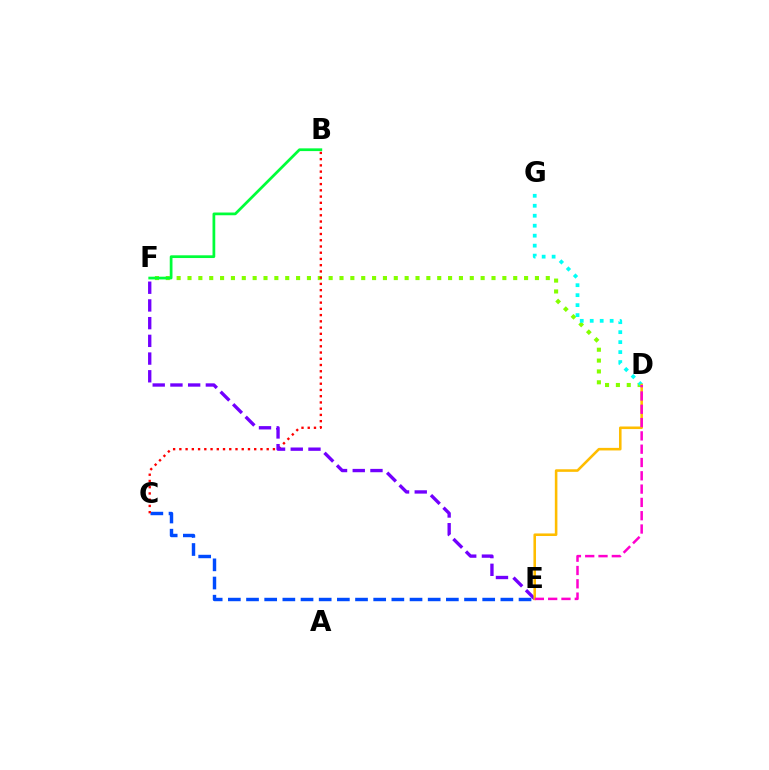{('D', 'F'): [{'color': '#84ff00', 'line_style': 'dotted', 'thickness': 2.95}], ('C', 'E'): [{'color': '#004bff', 'line_style': 'dashed', 'thickness': 2.47}], ('D', 'G'): [{'color': '#00fff6', 'line_style': 'dotted', 'thickness': 2.71}], ('B', 'C'): [{'color': '#ff0000', 'line_style': 'dotted', 'thickness': 1.69}], ('E', 'F'): [{'color': '#7200ff', 'line_style': 'dashed', 'thickness': 2.41}], ('B', 'F'): [{'color': '#00ff39', 'line_style': 'solid', 'thickness': 1.97}], ('D', 'E'): [{'color': '#ffbd00', 'line_style': 'solid', 'thickness': 1.85}, {'color': '#ff00cf', 'line_style': 'dashed', 'thickness': 1.81}]}